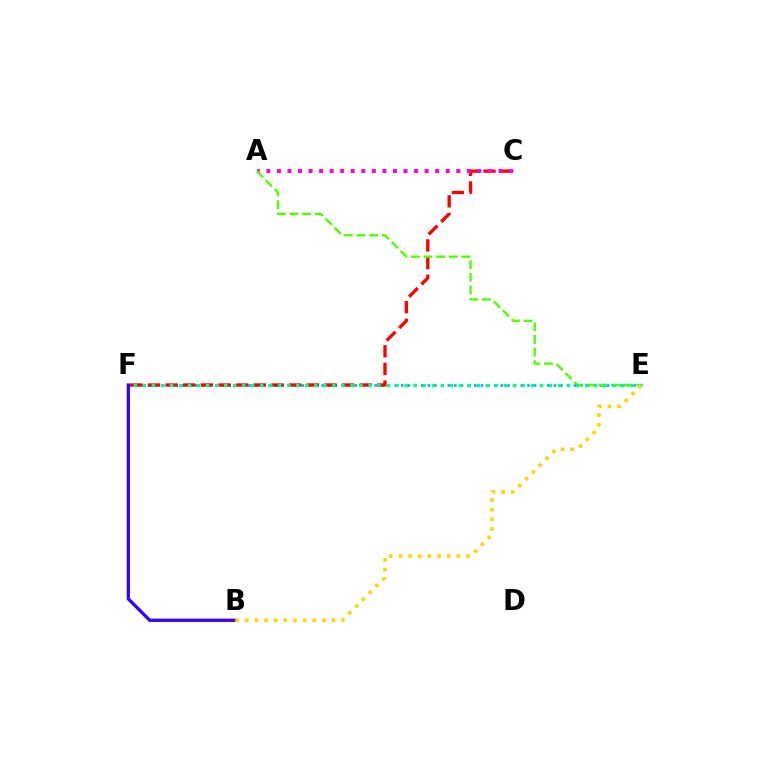{('E', 'F'): [{'color': '#009eff', 'line_style': 'dotted', 'thickness': 1.8}, {'color': '#00ff86', 'line_style': 'dotted', 'thickness': 2.45}], ('C', 'F'): [{'color': '#ff0000', 'line_style': 'dashed', 'thickness': 2.4}], ('A', 'C'): [{'color': '#ff00ed', 'line_style': 'dotted', 'thickness': 2.87}], ('A', 'E'): [{'color': '#4fff00', 'line_style': 'dashed', 'thickness': 1.72}], ('B', 'F'): [{'color': '#3700ff', 'line_style': 'solid', 'thickness': 2.36}], ('B', 'E'): [{'color': '#ffd500', 'line_style': 'dotted', 'thickness': 2.62}]}